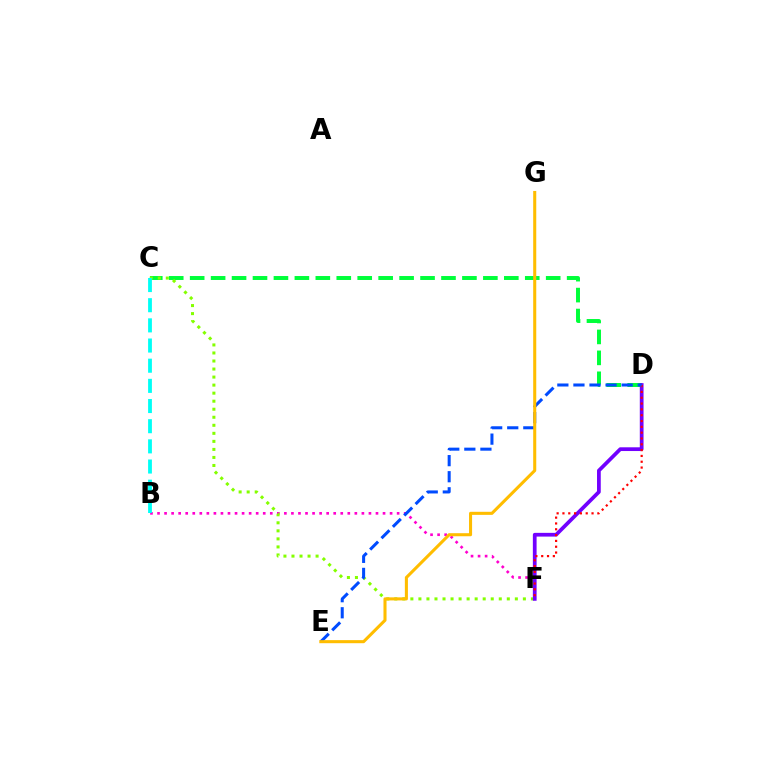{('C', 'D'): [{'color': '#00ff39', 'line_style': 'dashed', 'thickness': 2.85}], ('B', 'F'): [{'color': '#ff00cf', 'line_style': 'dotted', 'thickness': 1.91}], ('C', 'F'): [{'color': '#84ff00', 'line_style': 'dotted', 'thickness': 2.18}], ('D', 'F'): [{'color': '#7200ff', 'line_style': 'solid', 'thickness': 2.69}, {'color': '#ff0000', 'line_style': 'dotted', 'thickness': 1.58}], ('D', 'E'): [{'color': '#004bff', 'line_style': 'dashed', 'thickness': 2.18}], ('B', 'C'): [{'color': '#00fff6', 'line_style': 'dashed', 'thickness': 2.74}], ('E', 'G'): [{'color': '#ffbd00', 'line_style': 'solid', 'thickness': 2.21}]}